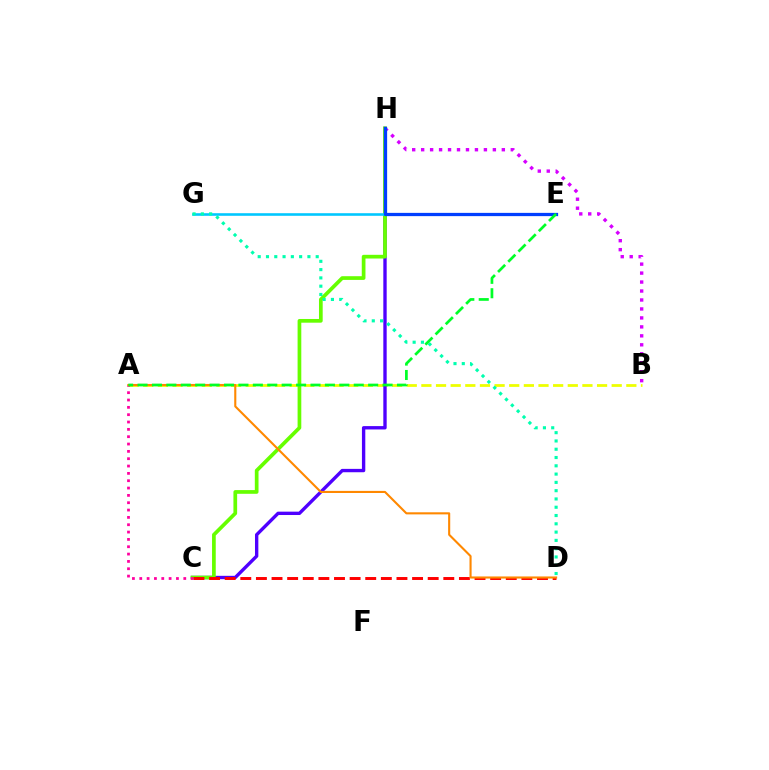{('A', 'B'): [{'color': '#eeff00', 'line_style': 'dashed', 'thickness': 1.99}], ('C', 'H'): [{'color': '#4f00ff', 'line_style': 'solid', 'thickness': 2.42}, {'color': '#66ff00', 'line_style': 'solid', 'thickness': 2.67}], ('B', 'H'): [{'color': '#d600ff', 'line_style': 'dotted', 'thickness': 2.44}], ('E', 'G'): [{'color': '#00c7ff', 'line_style': 'solid', 'thickness': 1.87}], ('C', 'D'): [{'color': '#ff0000', 'line_style': 'dashed', 'thickness': 2.12}], ('D', 'G'): [{'color': '#00ffaf', 'line_style': 'dotted', 'thickness': 2.25}], ('A', 'C'): [{'color': '#ff00a0', 'line_style': 'dotted', 'thickness': 1.99}], ('A', 'D'): [{'color': '#ff8800', 'line_style': 'solid', 'thickness': 1.51}], ('E', 'H'): [{'color': '#003fff', 'line_style': 'solid', 'thickness': 2.34}], ('A', 'E'): [{'color': '#00ff27', 'line_style': 'dashed', 'thickness': 1.96}]}